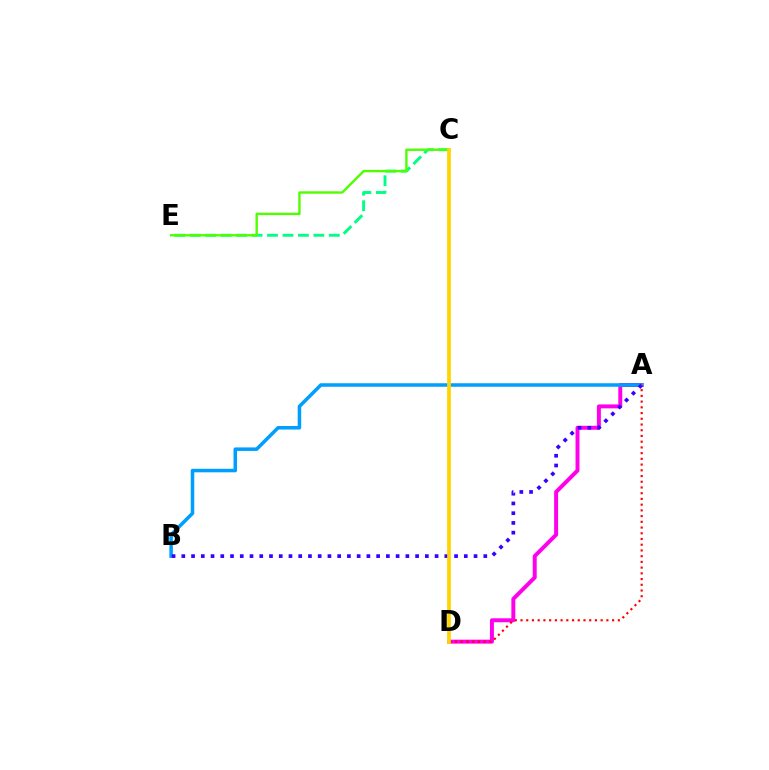{('C', 'E'): [{'color': '#00ff86', 'line_style': 'dashed', 'thickness': 2.1}, {'color': '#4fff00', 'line_style': 'solid', 'thickness': 1.72}], ('A', 'D'): [{'color': '#ff00ed', 'line_style': 'solid', 'thickness': 2.85}, {'color': '#ff0000', 'line_style': 'dotted', 'thickness': 1.56}], ('A', 'B'): [{'color': '#009eff', 'line_style': 'solid', 'thickness': 2.54}, {'color': '#3700ff', 'line_style': 'dotted', 'thickness': 2.65}], ('C', 'D'): [{'color': '#ffd500', 'line_style': 'solid', 'thickness': 2.68}]}